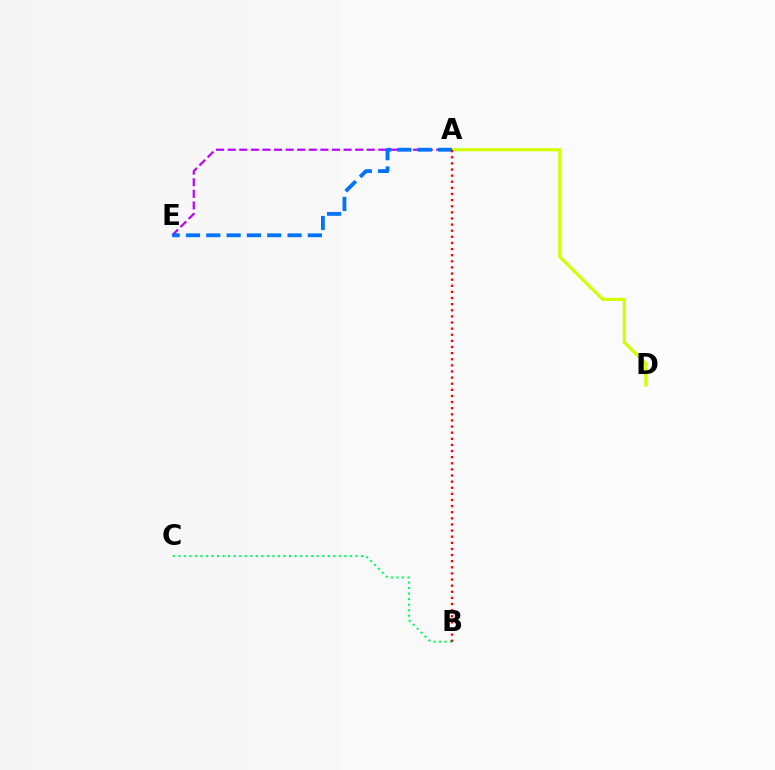{('B', 'C'): [{'color': '#00ff5c', 'line_style': 'dotted', 'thickness': 1.5}], ('A', 'E'): [{'color': '#b900ff', 'line_style': 'dashed', 'thickness': 1.57}, {'color': '#0074ff', 'line_style': 'dashed', 'thickness': 2.76}], ('A', 'D'): [{'color': '#d1ff00', 'line_style': 'solid', 'thickness': 2.28}], ('A', 'B'): [{'color': '#ff0000', 'line_style': 'dotted', 'thickness': 1.66}]}